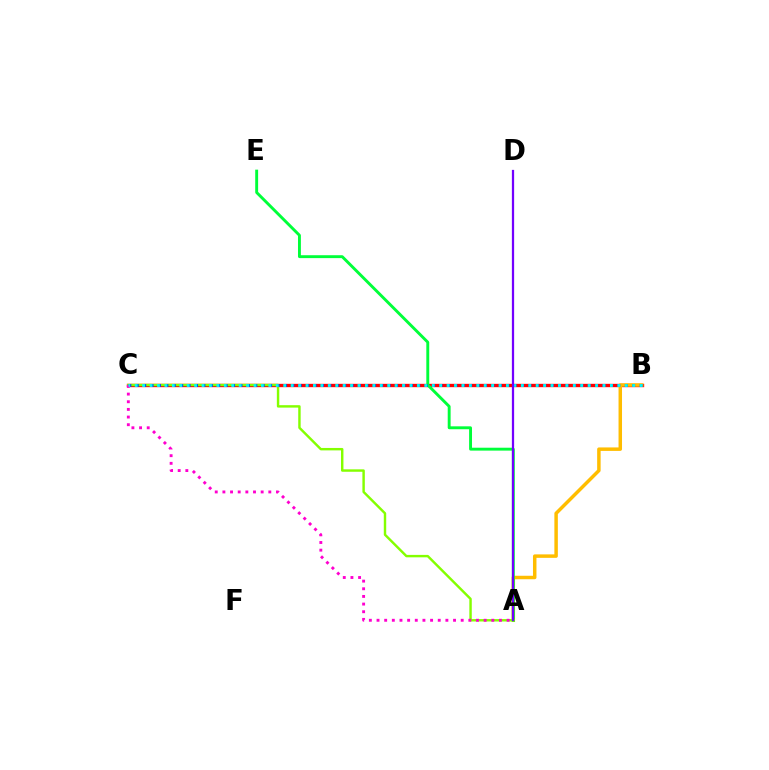{('B', 'C'): [{'color': '#ff0000', 'line_style': 'solid', 'thickness': 2.42}, {'color': '#004bff', 'line_style': 'dotted', 'thickness': 2.01}, {'color': '#00fff6', 'line_style': 'dotted', 'thickness': 2.02}], ('A', 'B'): [{'color': '#ffbd00', 'line_style': 'solid', 'thickness': 2.5}], ('A', 'E'): [{'color': '#00ff39', 'line_style': 'solid', 'thickness': 2.09}], ('A', 'C'): [{'color': '#84ff00', 'line_style': 'solid', 'thickness': 1.75}, {'color': '#ff00cf', 'line_style': 'dotted', 'thickness': 2.08}], ('A', 'D'): [{'color': '#7200ff', 'line_style': 'solid', 'thickness': 1.62}]}